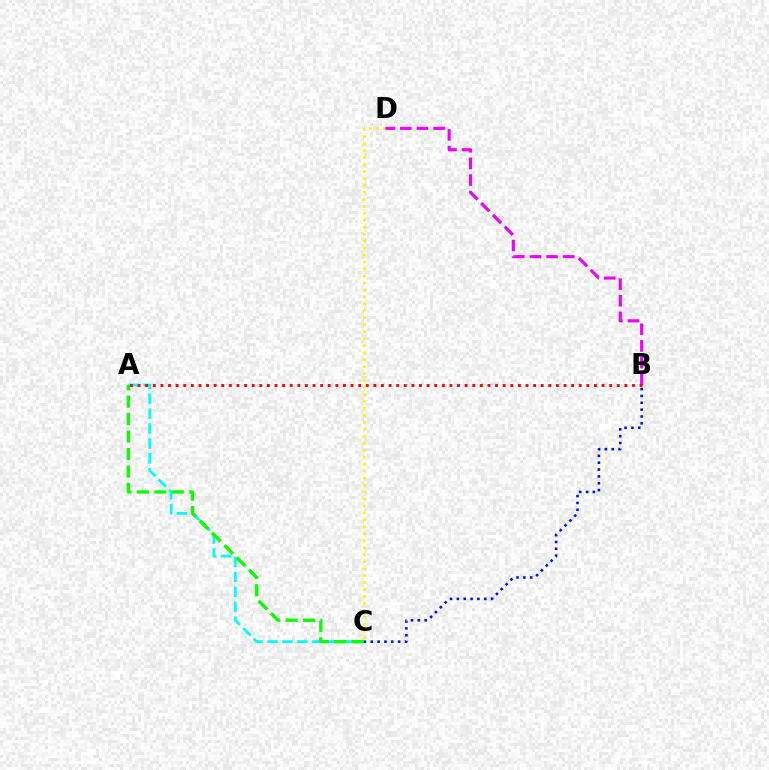{('A', 'C'): [{'color': '#00fff6', 'line_style': 'dashed', 'thickness': 2.03}, {'color': '#08ff00', 'line_style': 'dashed', 'thickness': 2.37}], ('B', 'C'): [{'color': '#0010ff', 'line_style': 'dotted', 'thickness': 1.86}], ('B', 'D'): [{'color': '#ee00ff', 'line_style': 'dashed', 'thickness': 2.26}], ('A', 'B'): [{'color': '#ff0000', 'line_style': 'dotted', 'thickness': 2.07}], ('C', 'D'): [{'color': '#fcf500', 'line_style': 'dotted', 'thickness': 1.89}]}